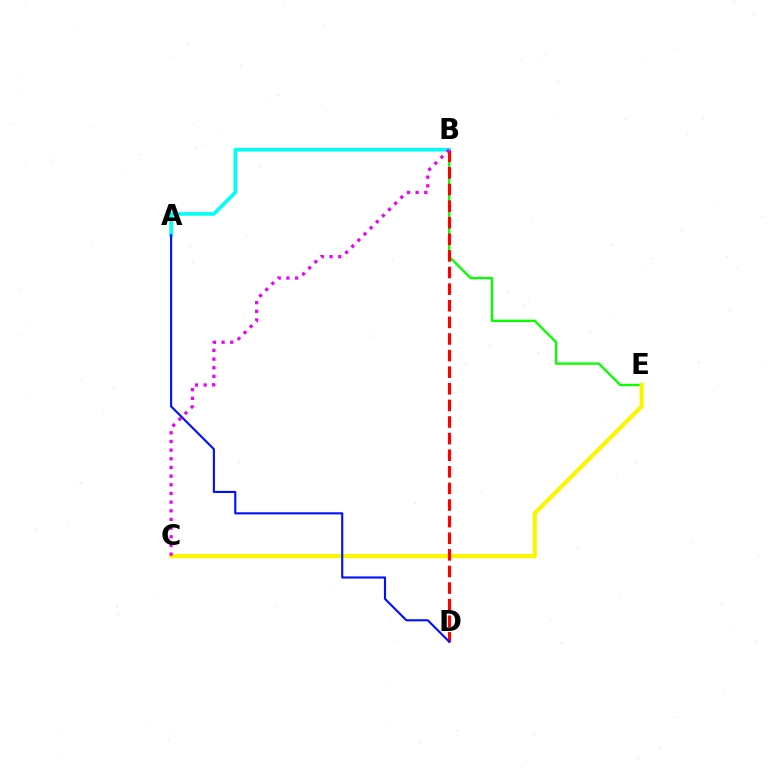{('B', 'E'): [{'color': '#08ff00', 'line_style': 'solid', 'thickness': 1.68}], ('A', 'B'): [{'color': '#00fff6', 'line_style': 'solid', 'thickness': 2.6}], ('C', 'E'): [{'color': '#fcf500', 'line_style': 'solid', 'thickness': 2.98}], ('B', 'D'): [{'color': '#ff0000', 'line_style': 'dashed', 'thickness': 2.26}], ('A', 'D'): [{'color': '#0010ff', 'line_style': 'solid', 'thickness': 1.53}], ('B', 'C'): [{'color': '#ee00ff', 'line_style': 'dotted', 'thickness': 2.35}]}